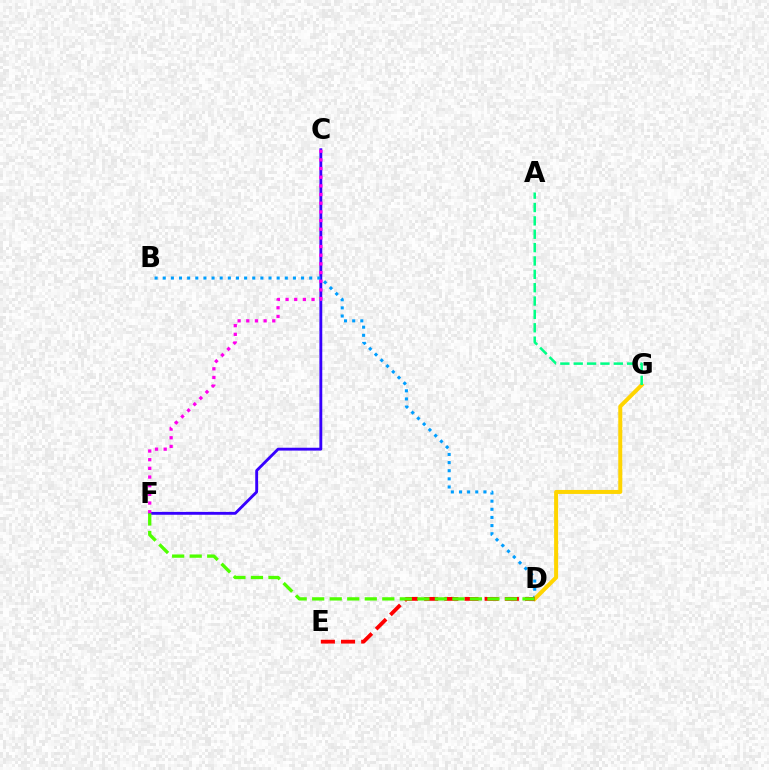{('C', 'F'): [{'color': '#3700ff', 'line_style': 'solid', 'thickness': 2.06}, {'color': '#ff00ed', 'line_style': 'dotted', 'thickness': 2.35}], ('B', 'D'): [{'color': '#009eff', 'line_style': 'dotted', 'thickness': 2.21}], ('D', 'G'): [{'color': '#ffd500', 'line_style': 'solid', 'thickness': 2.88}], ('D', 'E'): [{'color': '#ff0000', 'line_style': 'dashed', 'thickness': 2.74}], ('D', 'F'): [{'color': '#4fff00', 'line_style': 'dashed', 'thickness': 2.38}], ('A', 'G'): [{'color': '#00ff86', 'line_style': 'dashed', 'thickness': 1.82}]}